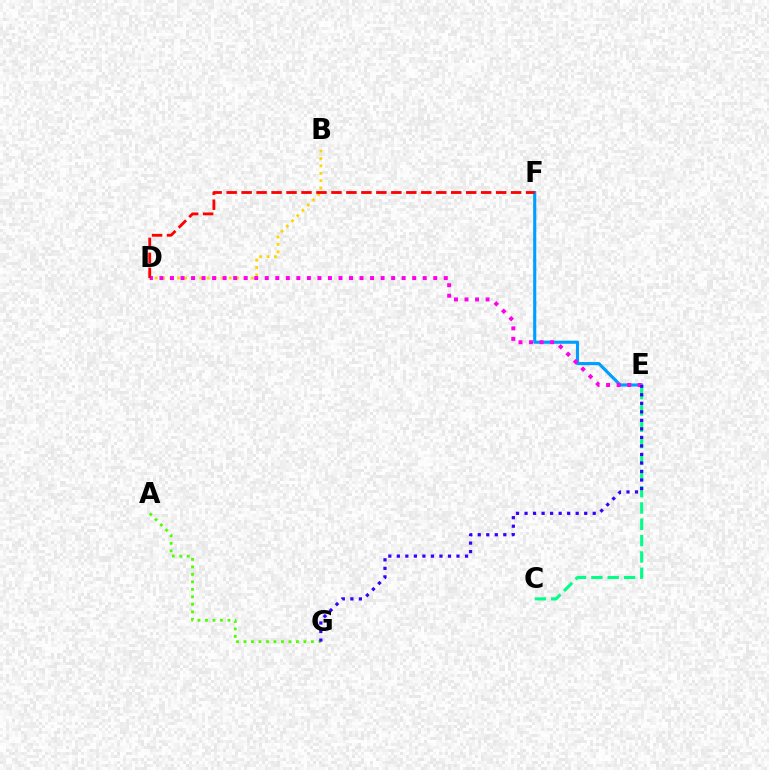{('C', 'E'): [{'color': '#00ff86', 'line_style': 'dashed', 'thickness': 2.22}], ('E', 'F'): [{'color': '#009eff', 'line_style': 'solid', 'thickness': 2.24}], ('B', 'D'): [{'color': '#ffd500', 'line_style': 'dotted', 'thickness': 2.01}], ('A', 'G'): [{'color': '#4fff00', 'line_style': 'dotted', 'thickness': 2.03}], ('D', 'E'): [{'color': '#ff00ed', 'line_style': 'dotted', 'thickness': 2.86}], ('E', 'G'): [{'color': '#3700ff', 'line_style': 'dotted', 'thickness': 2.32}], ('D', 'F'): [{'color': '#ff0000', 'line_style': 'dashed', 'thickness': 2.03}]}